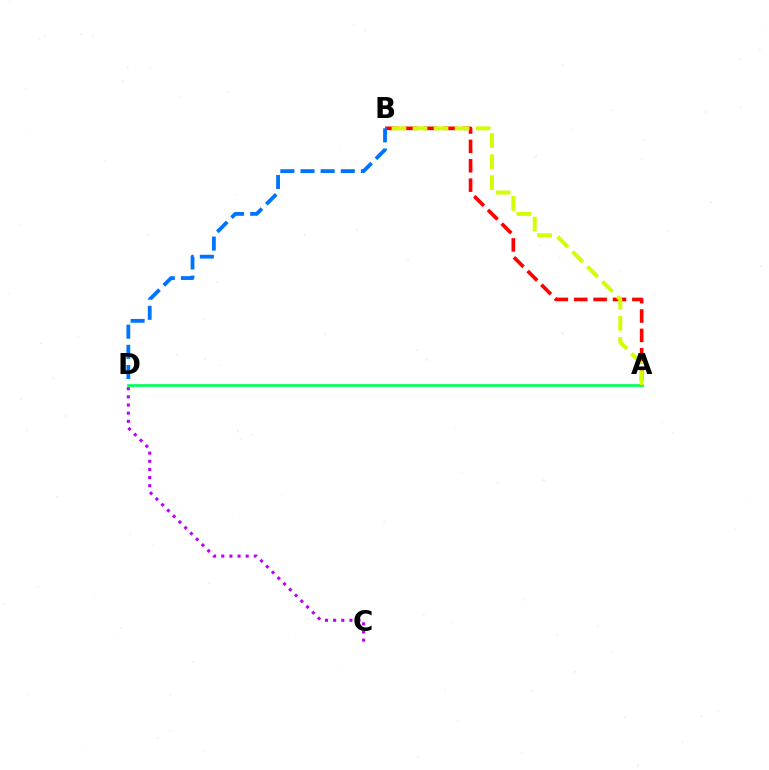{('A', 'B'): [{'color': '#ff0000', 'line_style': 'dashed', 'thickness': 2.63}, {'color': '#d1ff00', 'line_style': 'dashed', 'thickness': 2.86}], ('A', 'D'): [{'color': '#00ff5c', 'line_style': 'solid', 'thickness': 1.95}], ('C', 'D'): [{'color': '#b900ff', 'line_style': 'dotted', 'thickness': 2.21}], ('B', 'D'): [{'color': '#0074ff', 'line_style': 'dashed', 'thickness': 2.74}]}